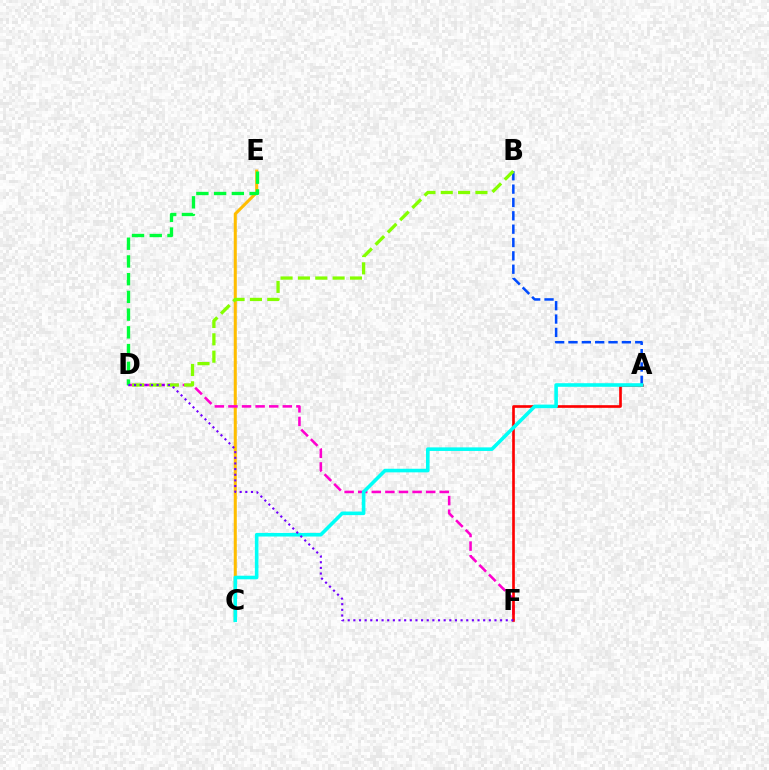{('A', 'B'): [{'color': '#004bff', 'line_style': 'dashed', 'thickness': 1.81}], ('C', 'E'): [{'color': '#ffbd00', 'line_style': 'solid', 'thickness': 2.19}], ('D', 'F'): [{'color': '#ff00cf', 'line_style': 'dashed', 'thickness': 1.85}, {'color': '#7200ff', 'line_style': 'dotted', 'thickness': 1.53}], ('A', 'F'): [{'color': '#ff0000', 'line_style': 'solid', 'thickness': 1.91}], ('D', 'E'): [{'color': '#00ff39', 'line_style': 'dashed', 'thickness': 2.41}], ('B', 'D'): [{'color': '#84ff00', 'line_style': 'dashed', 'thickness': 2.36}], ('A', 'C'): [{'color': '#00fff6', 'line_style': 'solid', 'thickness': 2.58}]}